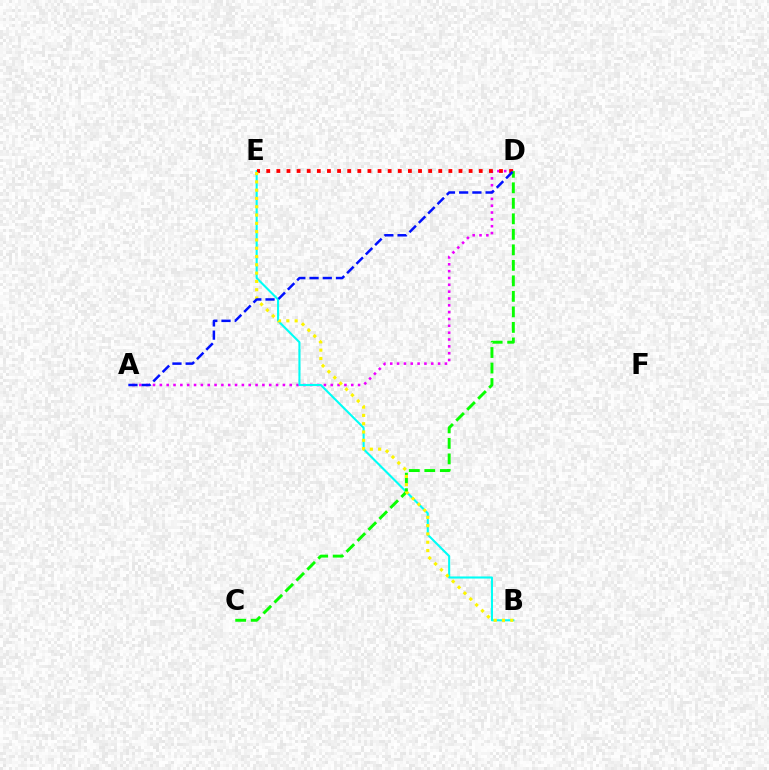{('A', 'D'): [{'color': '#ee00ff', 'line_style': 'dotted', 'thickness': 1.86}, {'color': '#0010ff', 'line_style': 'dashed', 'thickness': 1.8}], ('B', 'E'): [{'color': '#00fff6', 'line_style': 'solid', 'thickness': 1.51}, {'color': '#fcf500', 'line_style': 'dotted', 'thickness': 2.25}], ('D', 'E'): [{'color': '#ff0000', 'line_style': 'dotted', 'thickness': 2.75}], ('C', 'D'): [{'color': '#08ff00', 'line_style': 'dashed', 'thickness': 2.11}]}